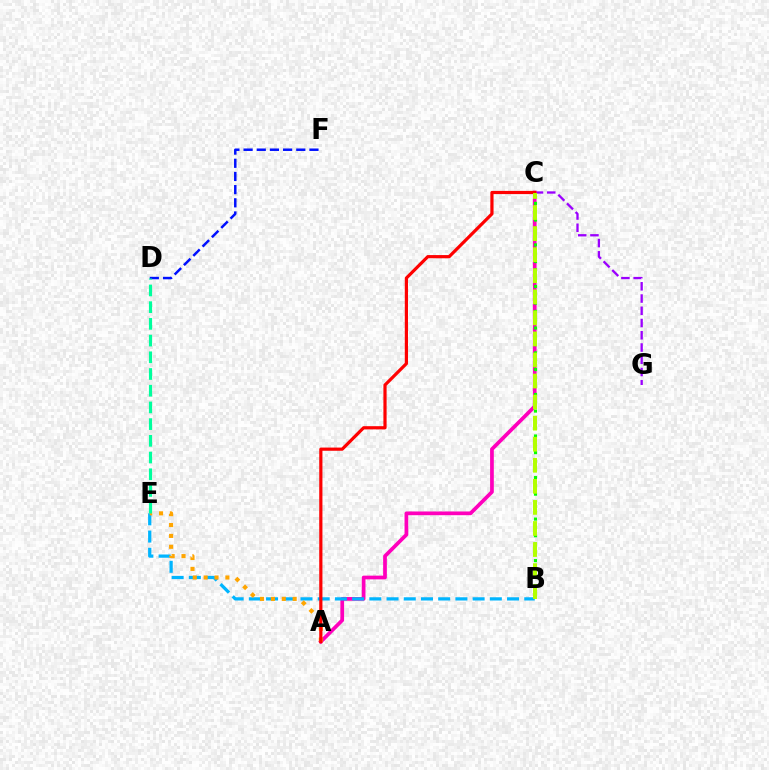{('C', 'G'): [{'color': '#9b00ff', 'line_style': 'dashed', 'thickness': 1.66}], ('A', 'C'): [{'color': '#ff00bd', 'line_style': 'solid', 'thickness': 2.68}, {'color': '#ff0000', 'line_style': 'solid', 'thickness': 2.3}], ('B', 'C'): [{'color': '#08ff00', 'line_style': 'dotted', 'thickness': 2.26}, {'color': '#b3ff00', 'line_style': 'dashed', 'thickness': 2.86}], ('B', 'E'): [{'color': '#00b5ff', 'line_style': 'dashed', 'thickness': 2.34}], ('A', 'E'): [{'color': '#ffa500', 'line_style': 'dotted', 'thickness': 2.95}], ('D', 'F'): [{'color': '#0010ff', 'line_style': 'dashed', 'thickness': 1.79}], ('D', 'E'): [{'color': '#00ff9d', 'line_style': 'dashed', 'thickness': 2.27}]}